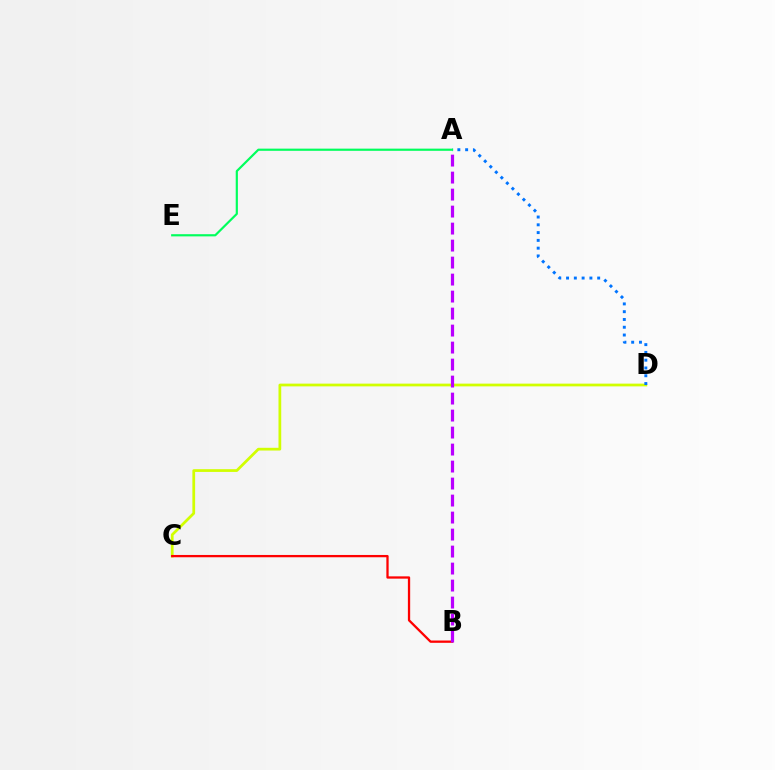{('C', 'D'): [{'color': '#d1ff00', 'line_style': 'solid', 'thickness': 1.97}], ('B', 'C'): [{'color': '#ff0000', 'line_style': 'solid', 'thickness': 1.65}], ('A', 'B'): [{'color': '#b900ff', 'line_style': 'dashed', 'thickness': 2.31}], ('A', 'D'): [{'color': '#0074ff', 'line_style': 'dotted', 'thickness': 2.11}], ('A', 'E'): [{'color': '#00ff5c', 'line_style': 'solid', 'thickness': 1.57}]}